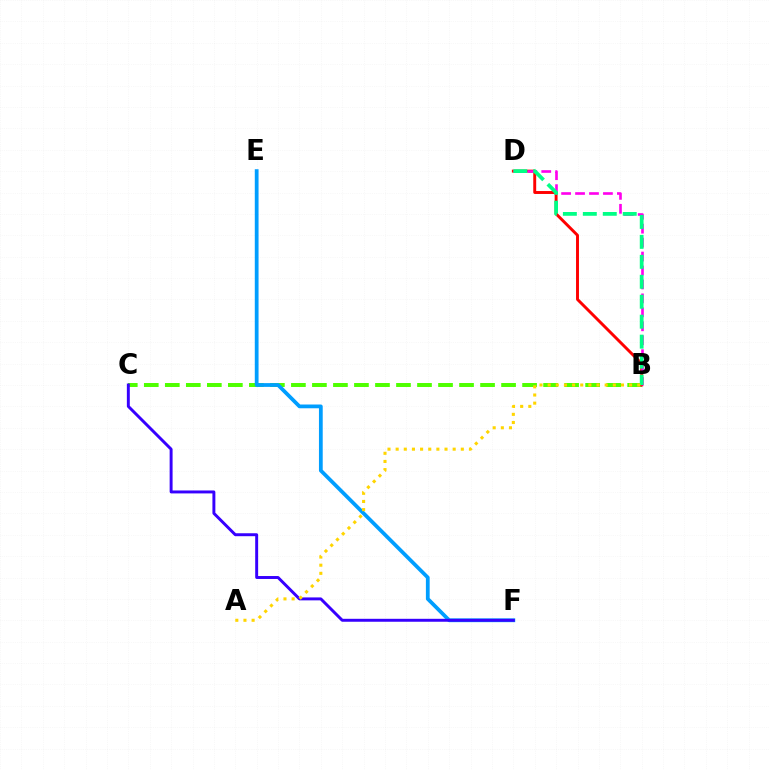{('B', 'C'): [{'color': '#4fff00', 'line_style': 'dashed', 'thickness': 2.86}], ('E', 'F'): [{'color': '#009eff', 'line_style': 'solid', 'thickness': 2.71}], ('B', 'D'): [{'color': '#ff0000', 'line_style': 'solid', 'thickness': 2.11}, {'color': '#ff00ed', 'line_style': 'dashed', 'thickness': 1.89}, {'color': '#00ff86', 'line_style': 'dashed', 'thickness': 2.71}], ('C', 'F'): [{'color': '#3700ff', 'line_style': 'solid', 'thickness': 2.12}], ('A', 'B'): [{'color': '#ffd500', 'line_style': 'dotted', 'thickness': 2.21}]}